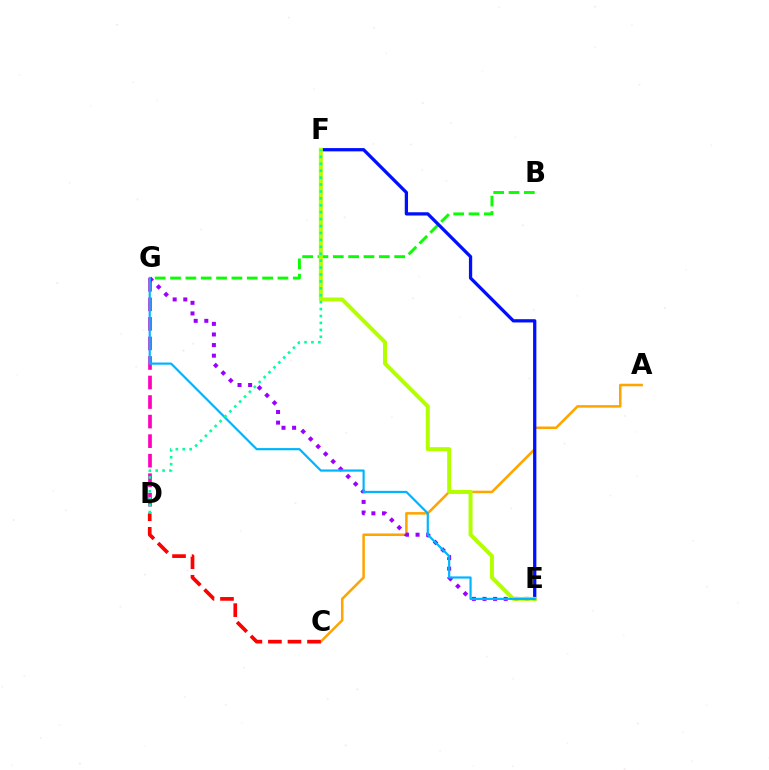{('A', 'C'): [{'color': '#ffa500', 'line_style': 'solid', 'thickness': 1.83}], ('D', 'G'): [{'color': '#ff00bd', 'line_style': 'dashed', 'thickness': 2.65}], ('E', 'G'): [{'color': '#9b00ff', 'line_style': 'dotted', 'thickness': 2.88}, {'color': '#00b5ff', 'line_style': 'solid', 'thickness': 1.58}], ('C', 'D'): [{'color': '#ff0000', 'line_style': 'dashed', 'thickness': 2.66}], ('B', 'G'): [{'color': '#08ff00', 'line_style': 'dashed', 'thickness': 2.08}], ('E', 'F'): [{'color': '#0010ff', 'line_style': 'solid', 'thickness': 2.36}, {'color': '#b3ff00', 'line_style': 'solid', 'thickness': 2.86}], ('D', 'F'): [{'color': '#00ff9d', 'line_style': 'dotted', 'thickness': 1.88}]}